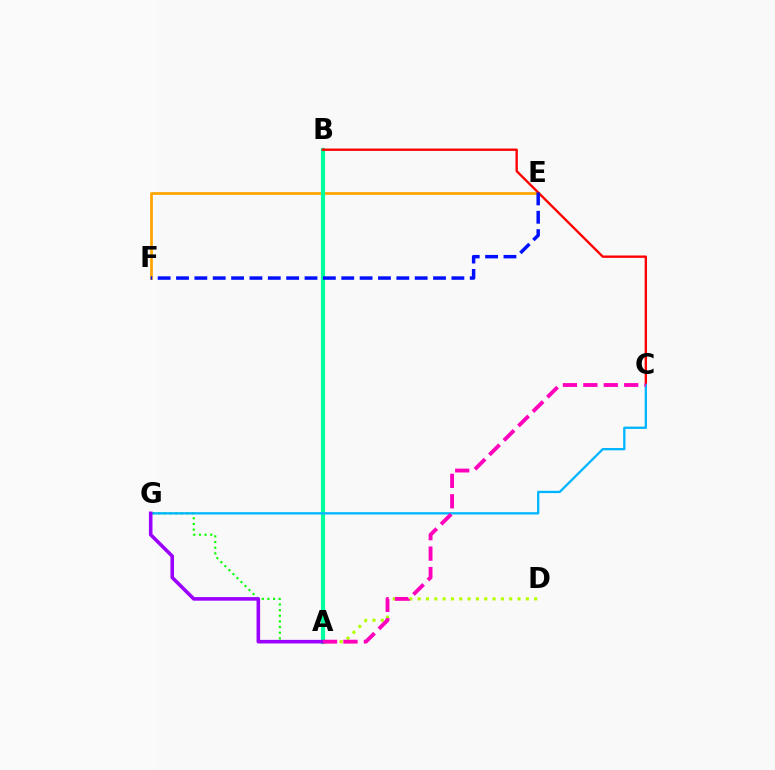{('E', 'F'): [{'color': '#ffa500', 'line_style': 'solid', 'thickness': 1.97}, {'color': '#0010ff', 'line_style': 'dashed', 'thickness': 2.49}], ('A', 'G'): [{'color': '#08ff00', 'line_style': 'dotted', 'thickness': 1.54}, {'color': '#9b00ff', 'line_style': 'solid', 'thickness': 2.57}], ('A', 'B'): [{'color': '#00ff9d', 'line_style': 'solid', 'thickness': 2.99}], ('B', 'C'): [{'color': '#ff0000', 'line_style': 'solid', 'thickness': 1.7}], ('C', 'G'): [{'color': '#00b5ff', 'line_style': 'solid', 'thickness': 1.65}], ('A', 'D'): [{'color': '#b3ff00', 'line_style': 'dotted', 'thickness': 2.26}], ('A', 'C'): [{'color': '#ff00bd', 'line_style': 'dashed', 'thickness': 2.78}]}